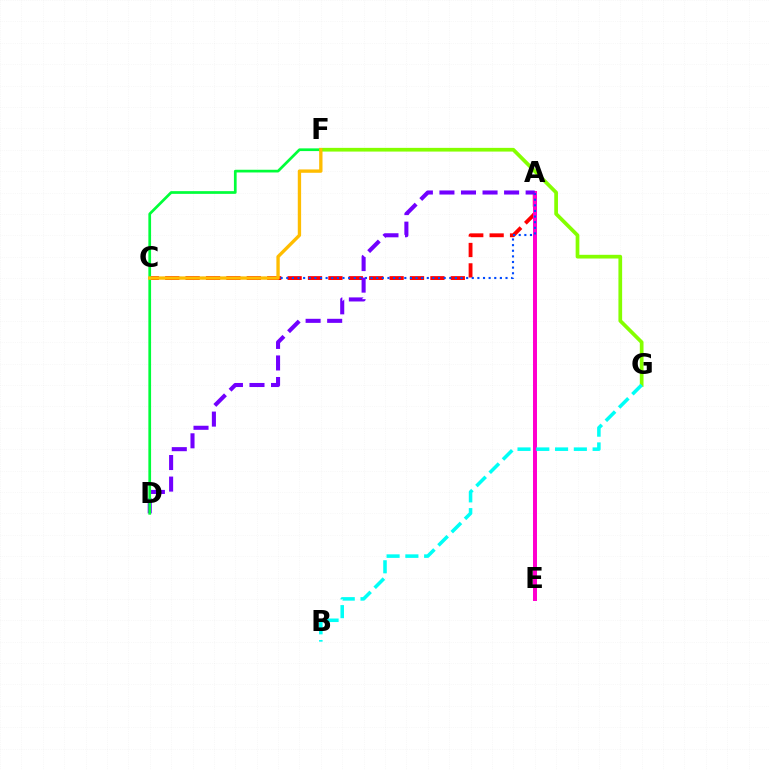{('A', 'C'): [{'color': '#ff0000', 'line_style': 'dashed', 'thickness': 2.77}, {'color': '#004bff', 'line_style': 'dotted', 'thickness': 1.53}], ('A', 'E'): [{'color': '#ff00cf', 'line_style': 'solid', 'thickness': 2.87}], ('F', 'G'): [{'color': '#84ff00', 'line_style': 'solid', 'thickness': 2.67}], ('A', 'D'): [{'color': '#7200ff', 'line_style': 'dashed', 'thickness': 2.93}], ('D', 'F'): [{'color': '#00ff39', 'line_style': 'solid', 'thickness': 1.95}], ('B', 'G'): [{'color': '#00fff6', 'line_style': 'dashed', 'thickness': 2.55}], ('C', 'F'): [{'color': '#ffbd00', 'line_style': 'solid', 'thickness': 2.41}]}